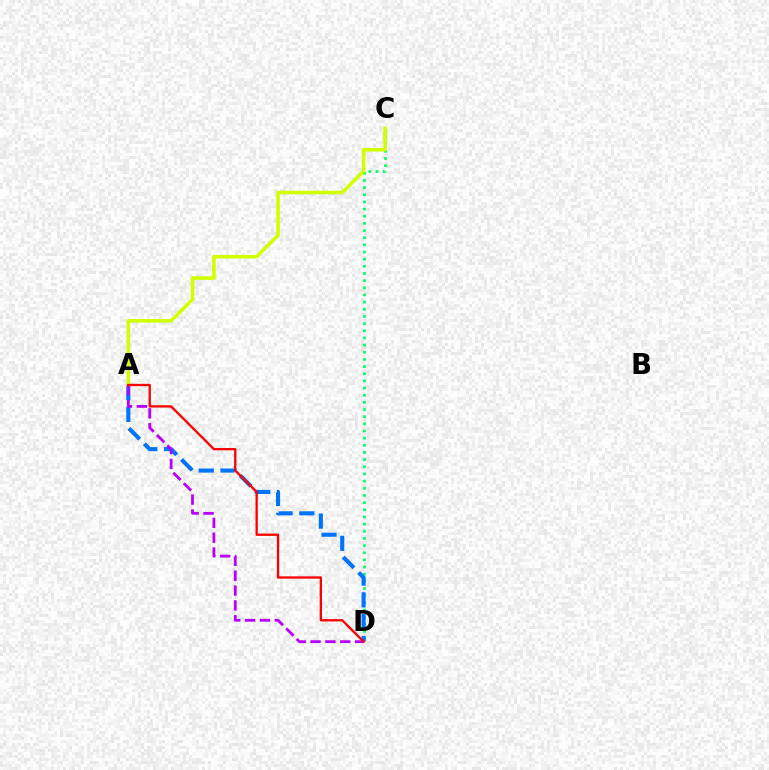{('C', 'D'): [{'color': '#00ff5c', 'line_style': 'dotted', 'thickness': 1.95}], ('A', 'D'): [{'color': '#0074ff', 'line_style': 'dashed', 'thickness': 2.96}, {'color': '#b900ff', 'line_style': 'dashed', 'thickness': 2.02}, {'color': '#ff0000', 'line_style': 'solid', 'thickness': 1.67}], ('A', 'C'): [{'color': '#d1ff00', 'line_style': 'solid', 'thickness': 2.57}]}